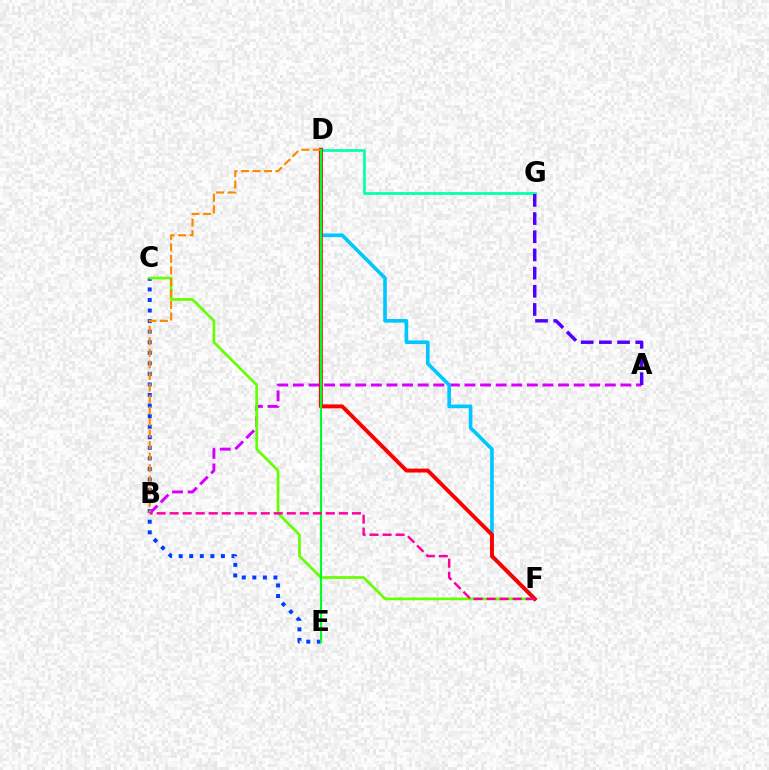{('C', 'E'): [{'color': '#003fff', 'line_style': 'dotted', 'thickness': 2.87}], ('D', 'G'): [{'color': '#00ffaf', 'line_style': 'solid', 'thickness': 1.94}], ('A', 'B'): [{'color': '#d600ff', 'line_style': 'dashed', 'thickness': 2.12}], ('C', 'F'): [{'color': '#66ff00', 'line_style': 'solid', 'thickness': 1.95}], ('D', 'E'): [{'color': '#eeff00', 'line_style': 'dotted', 'thickness': 1.58}, {'color': '#00ff27', 'line_style': 'solid', 'thickness': 1.54}], ('D', 'F'): [{'color': '#00c7ff', 'line_style': 'solid', 'thickness': 2.62}, {'color': '#ff0000', 'line_style': 'solid', 'thickness': 2.82}], ('B', 'D'): [{'color': '#ff8800', 'line_style': 'dashed', 'thickness': 1.57}], ('A', 'G'): [{'color': '#4f00ff', 'line_style': 'dashed', 'thickness': 2.47}], ('B', 'F'): [{'color': '#ff00a0', 'line_style': 'dashed', 'thickness': 1.77}]}